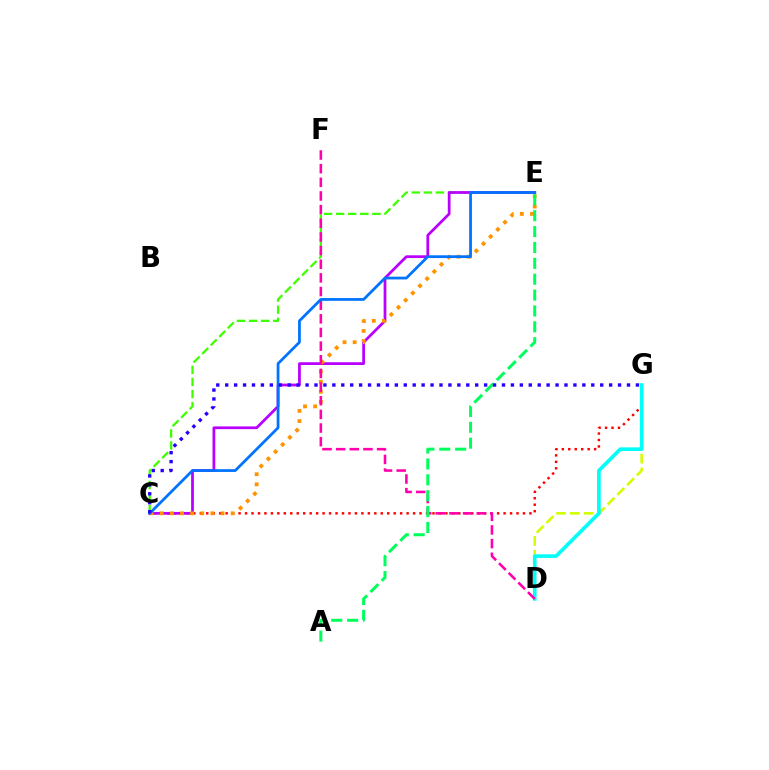{('C', 'G'): [{'color': '#ff0000', 'line_style': 'dotted', 'thickness': 1.76}, {'color': '#2500ff', 'line_style': 'dotted', 'thickness': 2.43}], ('C', 'E'): [{'color': '#3dff00', 'line_style': 'dashed', 'thickness': 1.64}, {'color': '#b900ff', 'line_style': 'solid', 'thickness': 1.98}, {'color': '#ff9400', 'line_style': 'dotted', 'thickness': 2.75}, {'color': '#0074ff', 'line_style': 'solid', 'thickness': 1.99}], ('D', 'G'): [{'color': '#d1ff00', 'line_style': 'dashed', 'thickness': 1.87}, {'color': '#00fff6', 'line_style': 'solid', 'thickness': 2.62}], ('D', 'F'): [{'color': '#ff00ac', 'line_style': 'dashed', 'thickness': 1.85}], ('A', 'E'): [{'color': '#00ff5c', 'line_style': 'dashed', 'thickness': 2.16}]}